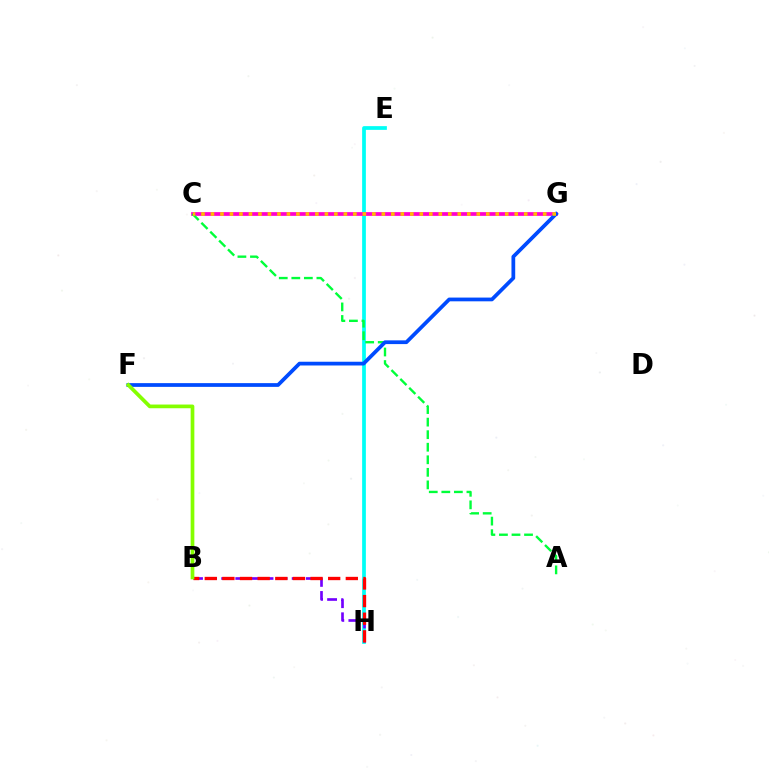{('E', 'H'): [{'color': '#00fff6', 'line_style': 'solid', 'thickness': 2.69}], ('C', 'G'): [{'color': '#ff00cf', 'line_style': 'solid', 'thickness': 2.68}, {'color': '#ffbd00', 'line_style': 'dotted', 'thickness': 2.58}], ('B', 'H'): [{'color': '#7200ff', 'line_style': 'dashed', 'thickness': 1.92}, {'color': '#ff0000', 'line_style': 'dashed', 'thickness': 2.4}], ('A', 'C'): [{'color': '#00ff39', 'line_style': 'dashed', 'thickness': 1.7}], ('F', 'G'): [{'color': '#004bff', 'line_style': 'solid', 'thickness': 2.7}], ('B', 'F'): [{'color': '#84ff00', 'line_style': 'solid', 'thickness': 2.67}]}